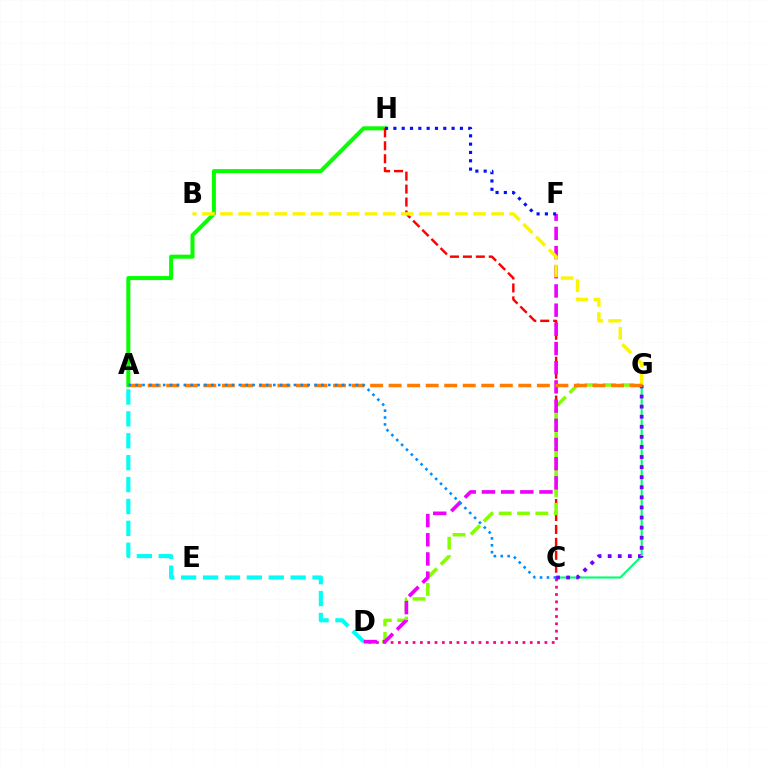{('A', 'H'): [{'color': '#08ff00', 'line_style': 'solid', 'thickness': 2.9}], ('C', 'G'): [{'color': '#00ff74', 'line_style': 'solid', 'thickness': 1.53}, {'color': '#7200ff', 'line_style': 'dotted', 'thickness': 2.74}], ('A', 'D'): [{'color': '#00fff6', 'line_style': 'dashed', 'thickness': 2.97}], ('C', 'D'): [{'color': '#ff0094', 'line_style': 'dotted', 'thickness': 1.99}], ('C', 'H'): [{'color': '#ff0000', 'line_style': 'dashed', 'thickness': 1.76}], ('D', 'G'): [{'color': '#84ff00', 'line_style': 'dashed', 'thickness': 2.49}], ('D', 'F'): [{'color': '#ee00ff', 'line_style': 'dashed', 'thickness': 2.61}], ('F', 'H'): [{'color': '#0010ff', 'line_style': 'dotted', 'thickness': 2.26}], ('B', 'G'): [{'color': '#fcf500', 'line_style': 'dashed', 'thickness': 2.46}], ('A', 'G'): [{'color': '#ff7c00', 'line_style': 'dashed', 'thickness': 2.52}], ('A', 'C'): [{'color': '#008cff', 'line_style': 'dotted', 'thickness': 1.87}]}